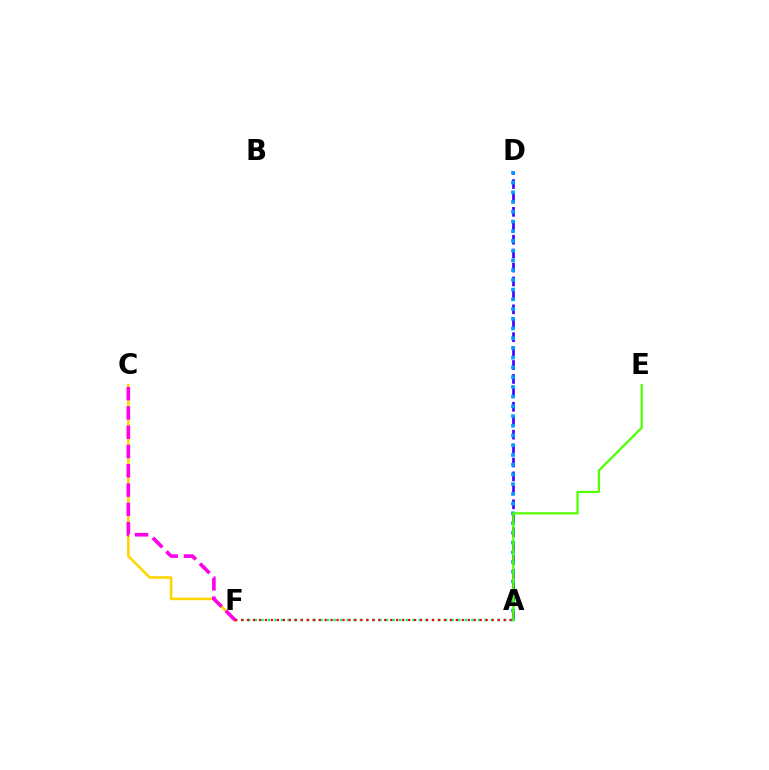{('C', 'F'): [{'color': '#ffd500', 'line_style': 'solid', 'thickness': 1.85}, {'color': '#ff00ed', 'line_style': 'dashed', 'thickness': 2.62}], ('A', 'F'): [{'color': '#00ff86', 'line_style': 'dotted', 'thickness': 1.78}, {'color': '#ff0000', 'line_style': 'dotted', 'thickness': 1.62}], ('A', 'D'): [{'color': '#3700ff', 'line_style': 'dashed', 'thickness': 1.89}, {'color': '#009eff', 'line_style': 'dotted', 'thickness': 2.64}], ('A', 'E'): [{'color': '#4fff00', 'line_style': 'solid', 'thickness': 1.6}]}